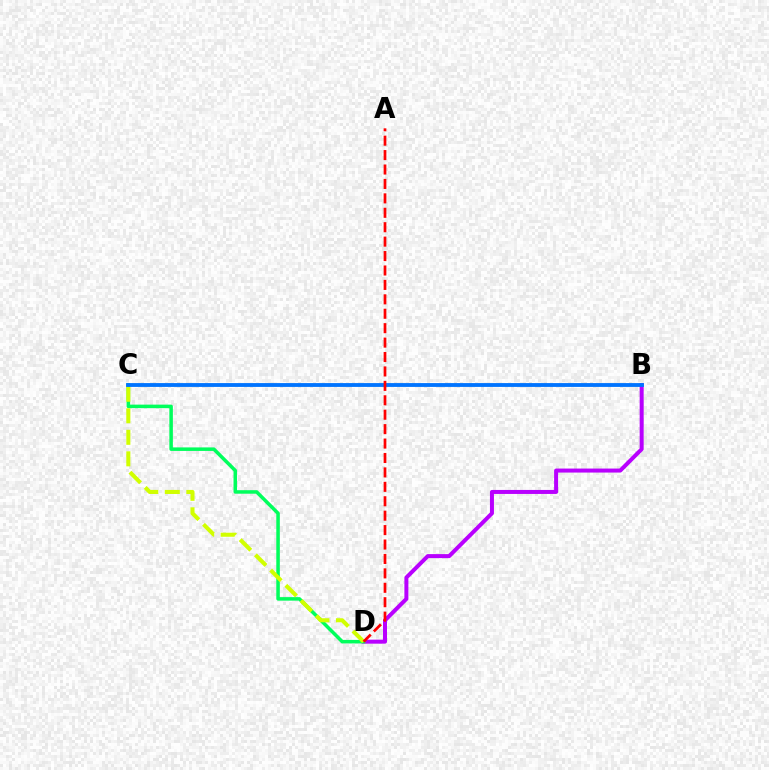{('B', 'D'): [{'color': '#b900ff', 'line_style': 'solid', 'thickness': 2.88}], ('C', 'D'): [{'color': '#00ff5c', 'line_style': 'solid', 'thickness': 2.53}, {'color': '#d1ff00', 'line_style': 'dashed', 'thickness': 2.92}], ('B', 'C'): [{'color': '#0074ff', 'line_style': 'solid', 'thickness': 2.76}], ('A', 'D'): [{'color': '#ff0000', 'line_style': 'dashed', 'thickness': 1.96}]}